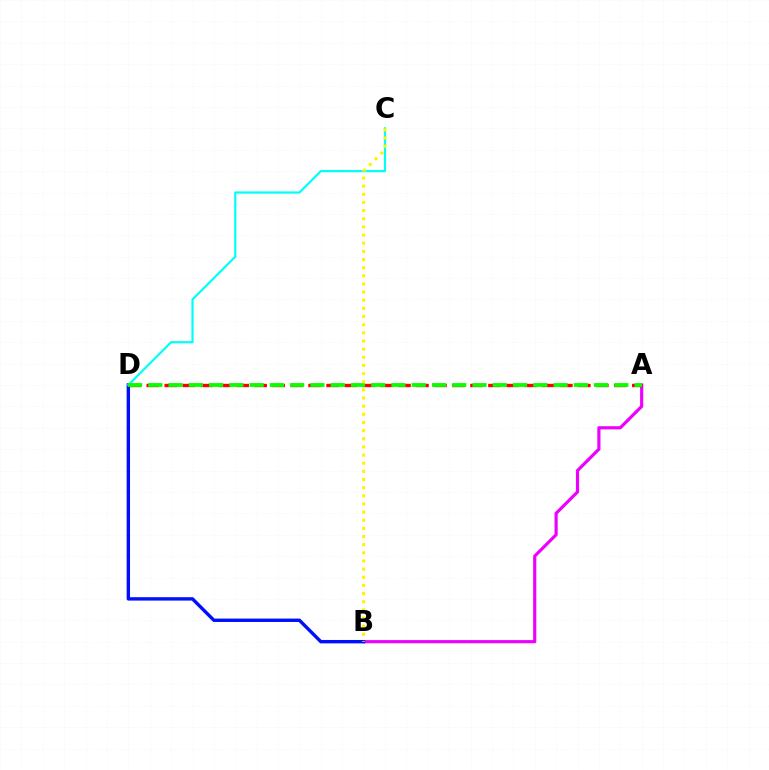{('A', 'B'): [{'color': '#ee00ff', 'line_style': 'solid', 'thickness': 2.28}], ('A', 'D'): [{'color': '#ff0000', 'line_style': 'dashed', 'thickness': 2.44}, {'color': '#08ff00', 'line_style': 'dashed', 'thickness': 2.75}], ('B', 'D'): [{'color': '#0010ff', 'line_style': 'solid', 'thickness': 2.44}], ('C', 'D'): [{'color': '#00fff6', 'line_style': 'solid', 'thickness': 1.58}], ('B', 'C'): [{'color': '#fcf500', 'line_style': 'dotted', 'thickness': 2.21}]}